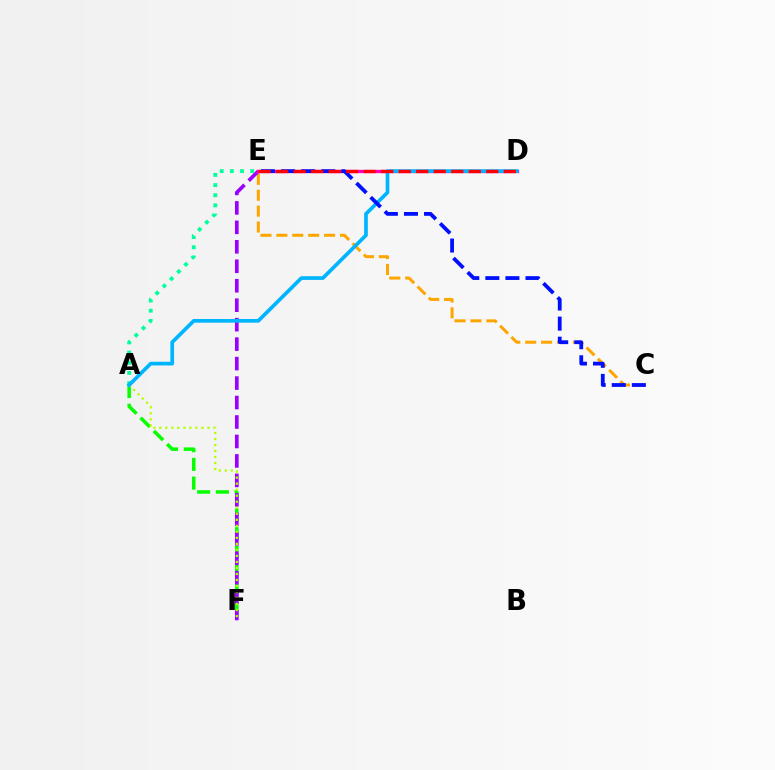{('A', 'F'): [{'color': '#08ff00', 'line_style': 'dashed', 'thickness': 2.54}, {'color': '#b3ff00', 'line_style': 'dotted', 'thickness': 1.64}], ('C', 'E'): [{'color': '#ffa500', 'line_style': 'dashed', 'thickness': 2.16}, {'color': '#0010ff', 'line_style': 'dashed', 'thickness': 2.73}], ('E', 'F'): [{'color': '#9b00ff', 'line_style': 'dashed', 'thickness': 2.64}], ('D', 'E'): [{'color': '#ff00bd', 'line_style': 'solid', 'thickness': 2.39}, {'color': '#ff0000', 'line_style': 'dashed', 'thickness': 2.38}], ('A', 'E'): [{'color': '#00ff9d', 'line_style': 'dotted', 'thickness': 2.76}], ('A', 'D'): [{'color': '#00b5ff', 'line_style': 'solid', 'thickness': 2.66}]}